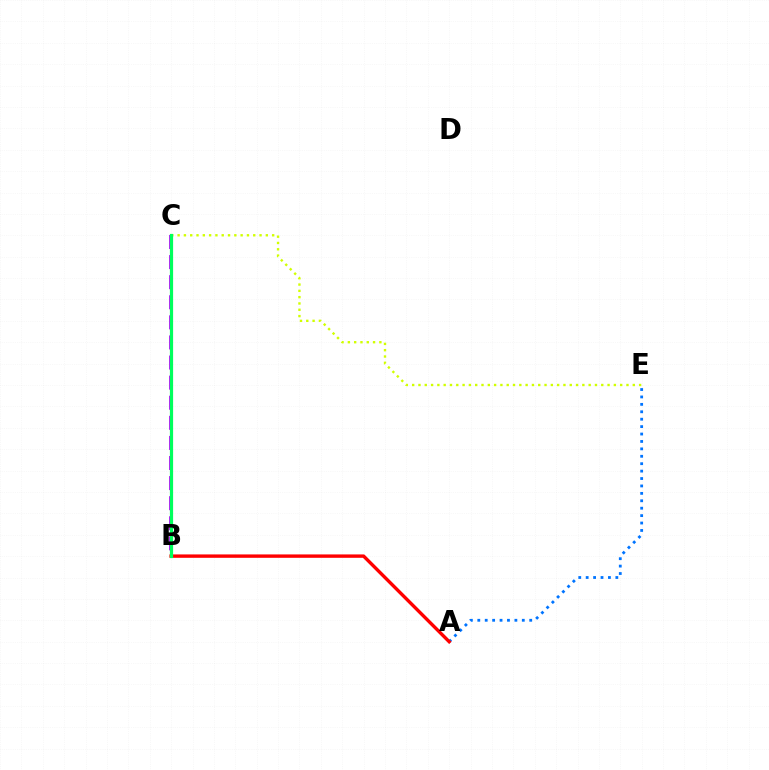{('B', 'C'): [{'color': '#b900ff', 'line_style': 'dashed', 'thickness': 2.73}, {'color': '#00ff5c', 'line_style': 'solid', 'thickness': 2.31}], ('C', 'E'): [{'color': '#d1ff00', 'line_style': 'dotted', 'thickness': 1.71}], ('A', 'E'): [{'color': '#0074ff', 'line_style': 'dotted', 'thickness': 2.02}], ('A', 'B'): [{'color': '#ff0000', 'line_style': 'solid', 'thickness': 2.44}]}